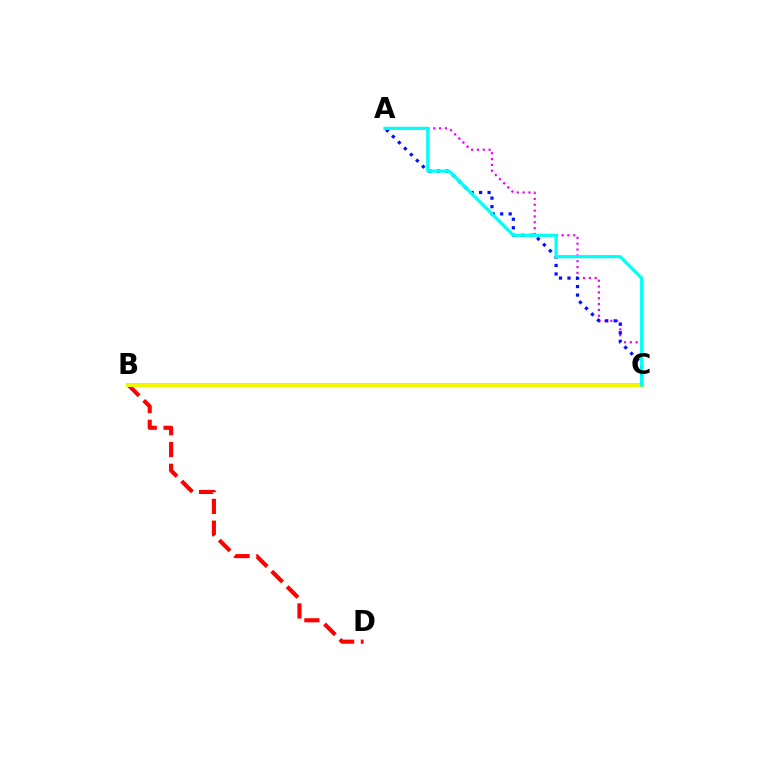{('B', 'D'): [{'color': '#ff0000', 'line_style': 'dashed', 'thickness': 2.96}], ('A', 'C'): [{'color': '#ee00ff', 'line_style': 'dotted', 'thickness': 1.59}, {'color': '#0010ff', 'line_style': 'dotted', 'thickness': 2.31}, {'color': '#00fff6', 'line_style': 'solid', 'thickness': 2.28}], ('B', 'C'): [{'color': '#08ff00', 'line_style': 'solid', 'thickness': 2.89}, {'color': '#fcf500', 'line_style': 'solid', 'thickness': 2.75}]}